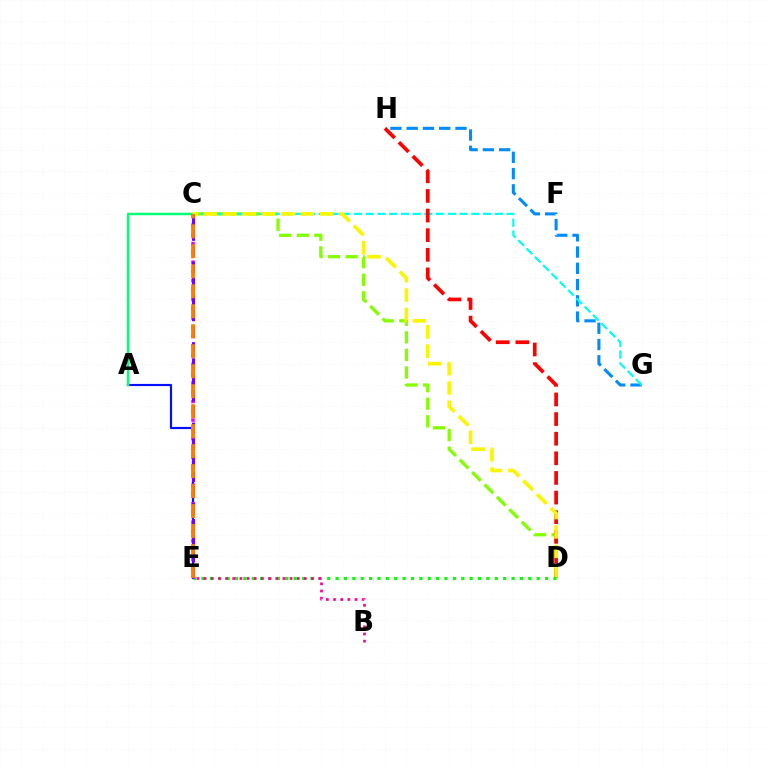{('A', 'E'): [{'color': '#0010ff', 'line_style': 'solid', 'thickness': 1.56}], ('C', 'E'): [{'color': '#ee00ff', 'line_style': 'dotted', 'thickness': 2.52}, {'color': '#7200ff', 'line_style': 'dashed', 'thickness': 2.18}, {'color': '#ff7c00', 'line_style': 'dashed', 'thickness': 2.71}], ('G', 'H'): [{'color': '#008cff', 'line_style': 'dashed', 'thickness': 2.21}], ('C', 'D'): [{'color': '#84ff00', 'line_style': 'dashed', 'thickness': 2.39}, {'color': '#fcf500', 'line_style': 'dashed', 'thickness': 2.63}], ('C', 'G'): [{'color': '#00fff6', 'line_style': 'dashed', 'thickness': 1.59}], ('D', 'H'): [{'color': '#ff0000', 'line_style': 'dashed', 'thickness': 2.67}], ('A', 'C'): [{'color': '#00ff74', 'line_style': 'solid', 'thickness': 1.78}], ('D', 'E'): [{'color': '#08ff00', 'line_style': 'dotted', 'thickness': 2.28}], ('B', 'E'): [{'color': '#ff0094', 'line_style': 'dotted', 'thickness': 1.95}]}